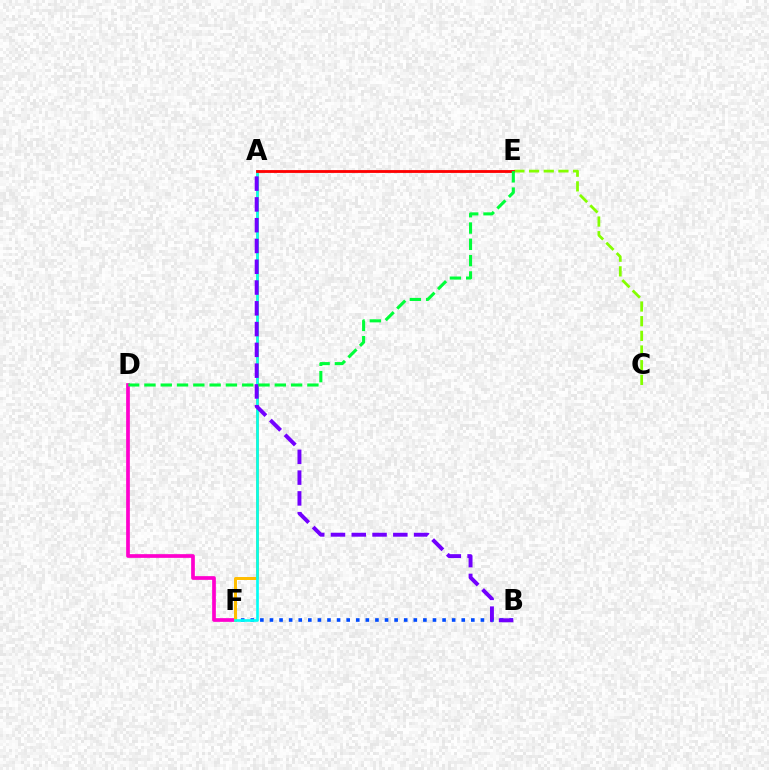{('C', 'E'): [{'color': '#84ff00', 'line_style': 'dashed', 'thickness': 1.99}], ('D', 'F'): [{'color': '#ff00cf', 'line_style': 'solid', 'thickness': 2.66}], ('A', 'F'): [{'color': '#ffbd00', 'line_style': 'solid', 'thickness': 2.16}, {'color': '#00fff6', 'line_style': 'solid', 'thickness': 1.91}], ('B', 'F'): [{'color': '#004bff', 'line_style': 'dotted', 'thickness': 2.61}], ('A', 'B'): [{'color': '#7200ff', 'line_style': 'dashed', 'thickness': 2.82}], ('A', 'E'): [{'color': '#ff0000', 'line_style': 'solid', 'thickness': 2.04}], ('D', 'E'): [{'color': '#00ff39', 'line_style': 'dashed', 'thickness': 2.21}]}